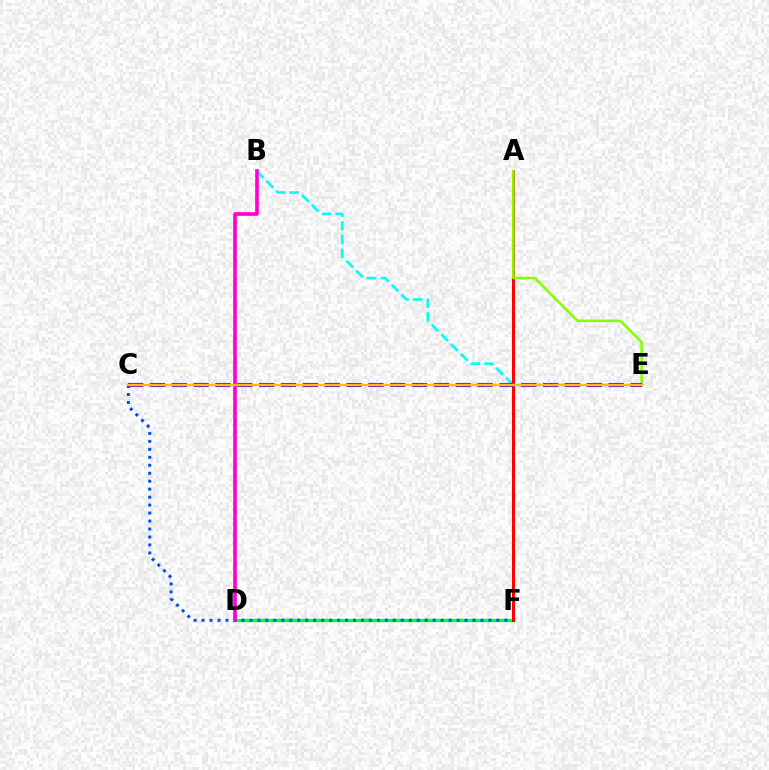{('D', 'F'): [{'color': '#00ff39', 'line_style': 'solid', 'thickness': 2.42}], ('C', 'F'): [{'color': '#004bff', 'line_style': 'dotted', 'thickness': 2.16}], ('B', 'E'): [{'color': '#00fff6', 'line_style': 'dashed', 'thickness': 1.87}], ('B', 'D'): [{'color': '#ff00cf', 'line_style': 'solid', 'thickness': 2.62}], ('A', 'F'): [{'color': '#ff0000', 'line_style': 'solid', 'thickness': 2.18}], ('A', 'E'): [{'color': '#84ff00', 'line_style': 'solid', 'thickness': 1.82}], ('C', 'E'): [{'color': '#7200ff', 'line_style': 'dashed', 'thickness': 2.97}, {'color': '#ffbd00', 'line_style': 'solid', 'thickness': 1.73}]}